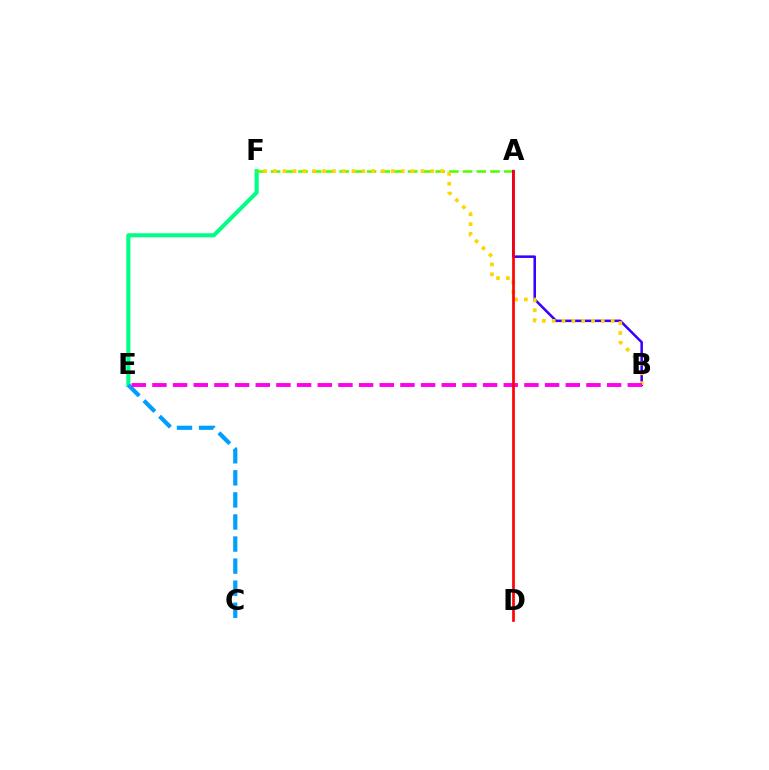{('E', 'F'): [{'color': '#00ff86', 'line_style': 'solid', 'thickness': 2.93}], ('A', 'F'): [{'color': '#4fff00', 'line_style': 'dashed', 'thickness': 1.86}], ('A', 'B'): [{'color': '#3700ff', 'line_style': 'solid', 'thickness': 1.82}], ('B', 'F'): [{'color': '#ffd500', 'line_style': 'dotted', 'thickness': 2.67}], ('C', 'E'): [{'color': '#009eff', 'line_style': 'dashed', 'thickness': 3.0}], ('B', 'E'): [{'color': '#ff00ed', 'line_style': 'dashed', 'thickness': 2.81}], ('A', 'D'): [{'color': '#ff0000', 'line_style': 'solid', 'thickness': 1.93}]}